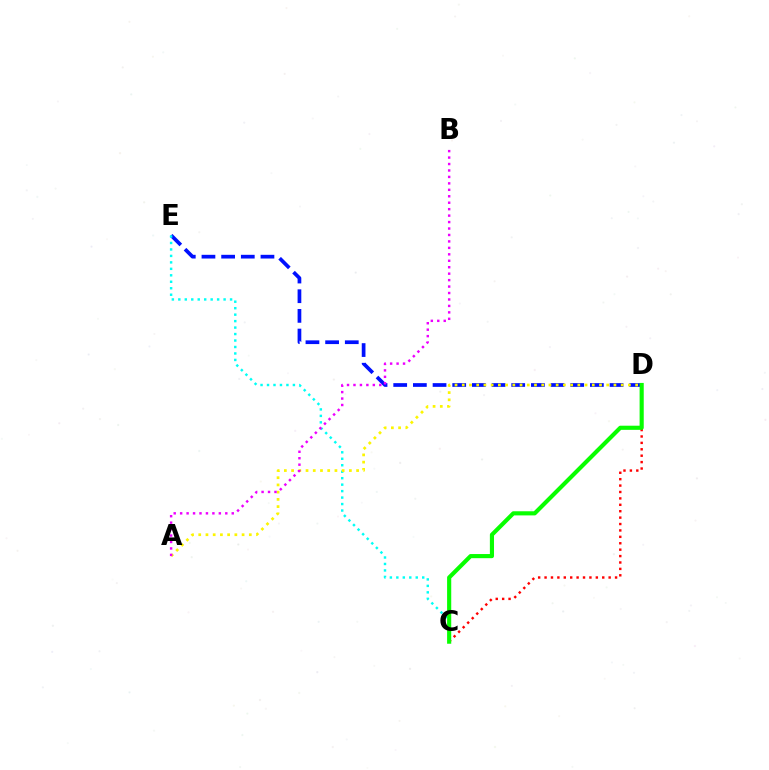{('C', 'D'): [{'color': '#ff0000', 'line_style': 'dotted', 'thickness': 1.74}, {'color': '#08ff00', 'line_style': 'solid', 'thickness': 2.98}], ('D', 'E'): [{'color': '#0010ff', 'line_style': 'dashed', 'thickness': 2.67}], ('C', 'E'): [{'color': '#00fff6', 'line_style': 'dotted', 'thickness': 1.76}], ('A', 'D'): [{'color': '#fcf500', 'line_style': 'dotted', 'thickness': 1.96}], ('A', 'B'): [{'color': '#ee00ff', 'line_style': 'dotted', 'thickness': 1.75}]}